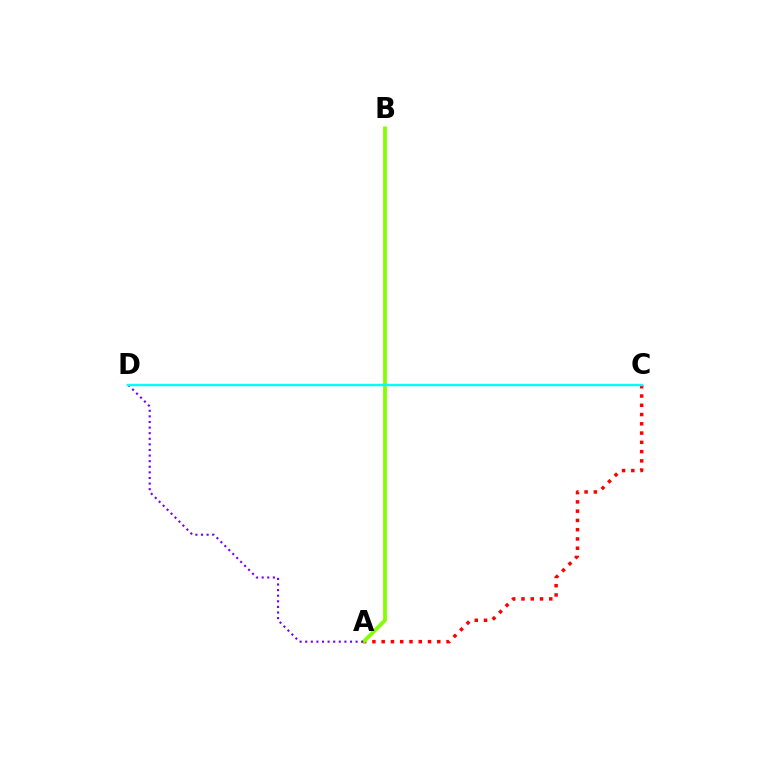{('A', 'C'): [{'color': '#ff0000', 'line_style': 'dotted', 'thickness': 2.52}], ('A', 'B'): [{'color': '#84ff00', 'line_style': 'solid', 'thickness': 2.72}], ('A', 'D'): [{'color': '#7200ff', 'line_style': 'dotted', 'thickness': 1.52}], ('C', 'D'): [{'color': '#00fff6', 'line_style': 'solid', 'thickness': 1.74}]}